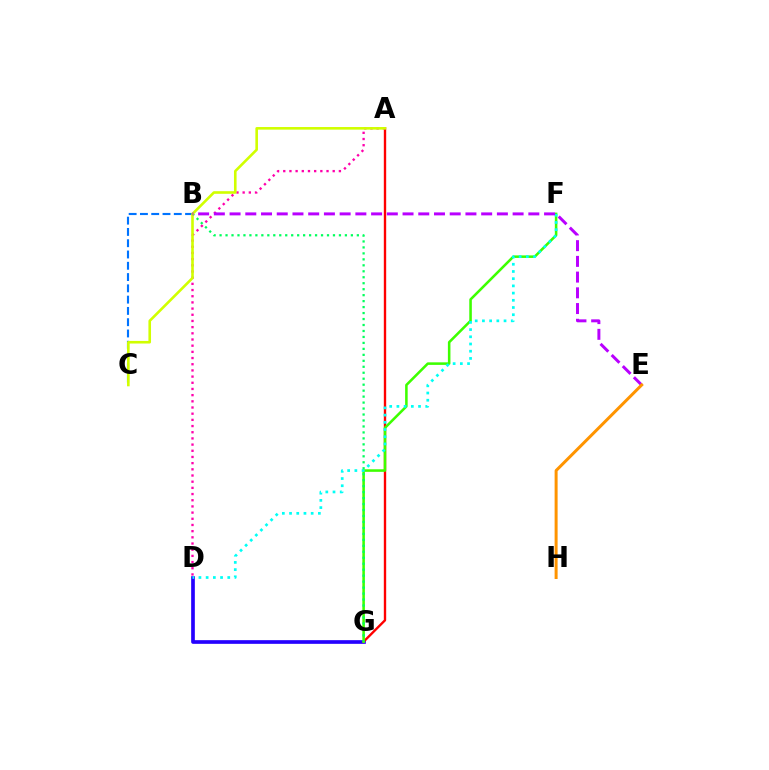{('D', 'G'): [{'color': '#2500ff', 'line_style': 'solid', 'thickness': 2.65}], ('A', 'G'): [{'color': '#ff0000', 'line_style': 'solid', 'thickness': 1.7}], ('F', 'G'): [{'color': '#3dff00', 'line_style': 'solid', 'thickness': 1.84}], ('B', 'C'): [{'color': '#0074ff', 'line_style': 'dashed', 'thickness': 1.53}], ('A', 'D'): [{'color': '#ff00ac', 'line_style': 'dotted', 'thickness': 1.68}], ('D', 'F'): [{'color': '#00fff6', 'line_style': 'dotted', 'thickness': 1.96}], ('B', 'G'): [{'color': '#00ff5c', 'line_style': 'dotted', 'thickness': 1.62}], ('A', 'C'): [{'color': '#d1ff00', 'line_style': 'solid', 'thickness': 1.88}], ('B', 'E'): [{'color': '#b900ff', 'line_style': 'dashed', 'thickness': 2.14}], ('E', 'H'): [{'color': '#ff9400', 'line_style': 'solid', 'thickness': 2.15}]}